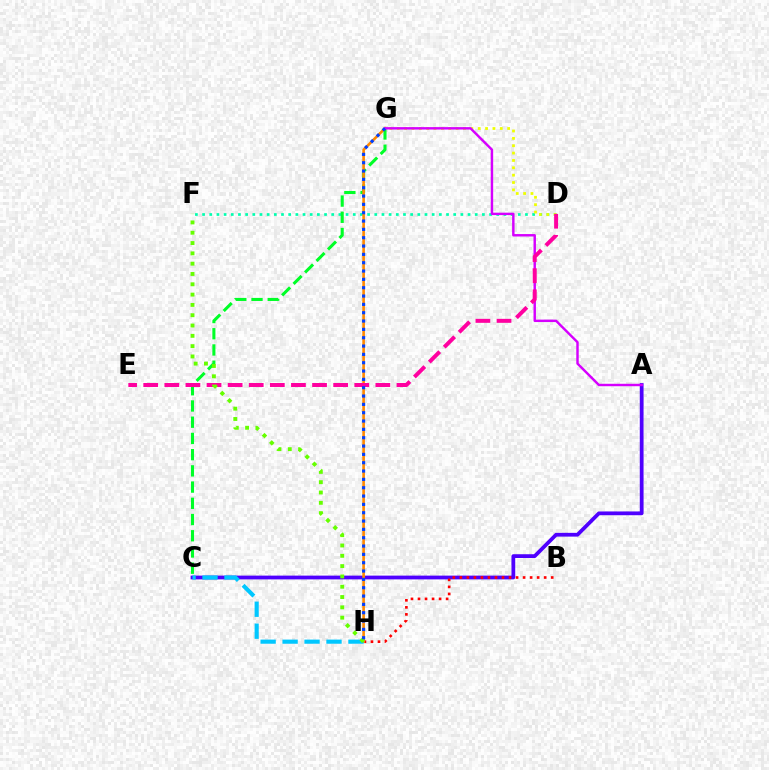{('D', 'F'): [{'color': '#00ffaf', 'line_style': 'dotted', 'thickness': 1.95}], ('D', 'G'): [{'color': '#eeff00', 'line_style': 'dotted', 'thickness': 2.0}], ('A', 'C'): [{'color': '#4f00ff', 'line_style': 'solid', 'thickness': 2.71}], ('B', 'H'): [{'color': '#ff0000', 'line_style': 'dotted', 'thickness': 1.91}], ('C', 'G'): [{'color': '#00ff27', 'line_style': 'dashed', 'thickness': 2.2}], ('G', 'H'): [{'color': '#ff8800', 'line_style': 'solid', 'thickness': 1.89}, {'color': '#003fff', 'line_style': 'dotted', 'thickness': 2.26}], ('A', 'G'): [{'color': '#d600ff', 'line_style': 'solid', 'thickness': 1.75}], ('D', 'E'): [{'color': '#ff00a0', 'line_style': 'dashed', 'thickness': 2.87}], ('C', 'H'): [{'color': '#00c7ff', 'line_style': 'dashed', 'thickness': 2.98}], ('F', 'H'): [{'color': '#66ff00', 'line_style': 'dotted', 'thickness': 2.8}]}